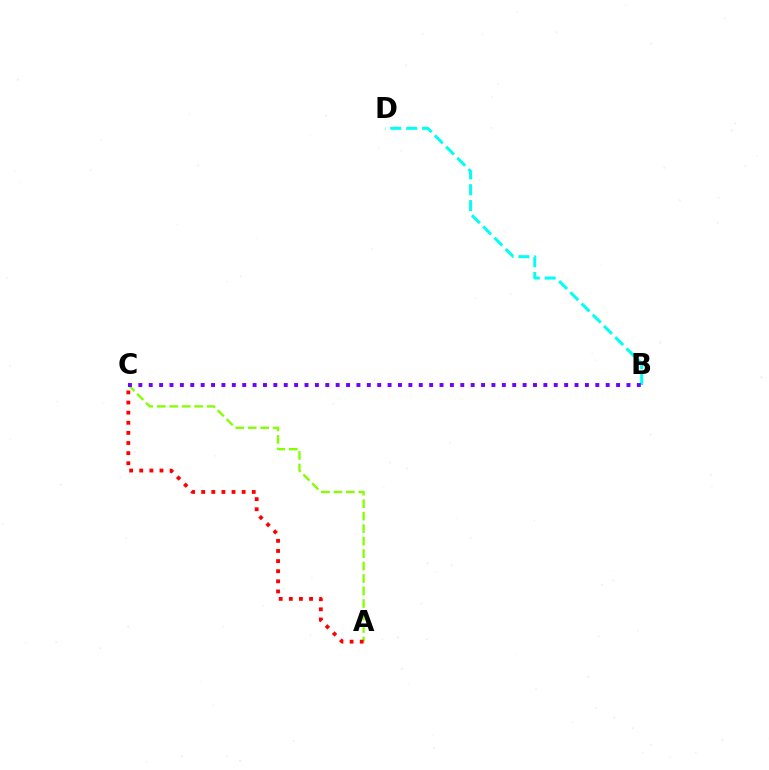{('B', 'D'): [{'color': '#00fff6', 'line_style': 'dashed', 'thickness': 2.16}], ('A', 'C'): [{'color': '#84ff00', 'line_style': 'dashed', 'thickness': 1.7}, {'color': '#ff0000', 'line_style': 'dotted', 'thickness': 2.75}], ('B', 'C'): [{'color': '#7200ff', 'line_style': 'dotted', 'thickness': 2.82}]}